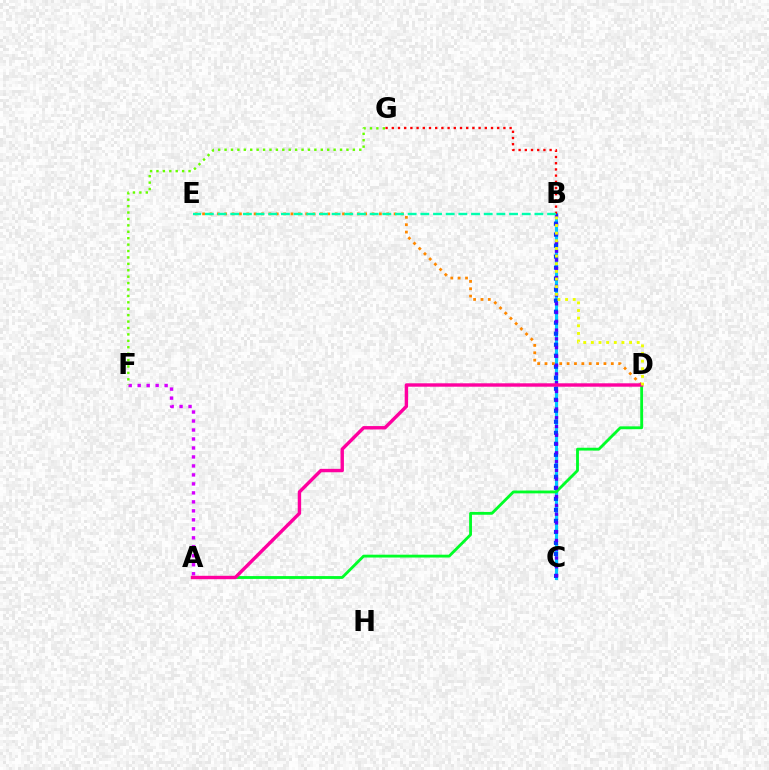{('B', 'C'): [{'color': '#00c7ff', 'line_style': 'solid', 'thickness': 2.27}, {'color': '#003fff', 'line_style': 'dotted', 'thickness': 2.99}, {'color': '#4f00ff', 'line_style': 'dotted', 'thickness': 2.38}], ('D', 'E'): [{'color': '#ff8800', 'line_style': 'dotted', 'thickness': 2.0}], ('A', 'D'): [{'color': '#00ff27', 'line_style': 'solid', 'thickness': 2.04}, {'color': '#ff00a0', 'line_style': 'solid', 'thickness': 2.45}], ('A', 'F'): [{'color': '#d600ff', 'line_style': 'dotted', 'thickness': 2.44}], ('B', 'G'): [{'color': '#ff0000', 'line_style': 'dotted', 'thickness': 1.68}], ('B', 'E'): [{'color': '#00ffaf', 'line_style': 'dashed', 'thickness': 1.72}], ('F', 'G'): [{'color': '#66ff00', 'line_style': 'dotted', 'thickness': 1.74}], ('B', 'D'): [{'color': '#eeff00', 'line_style': 'dotted', 'thickness': 2.08}]}